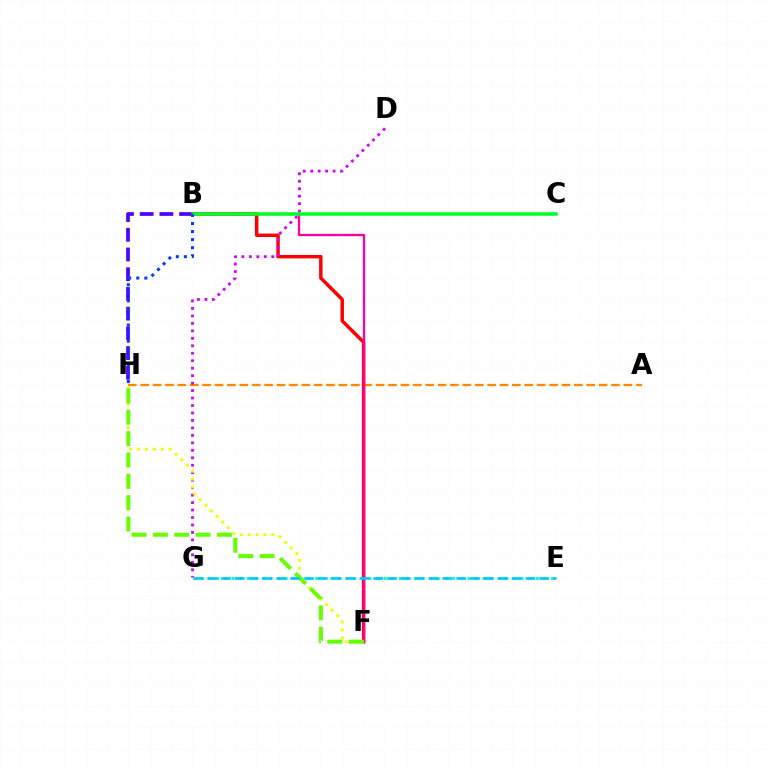{('B', 'F'): [{'color': '#ff0000', 'line_style': 'solid', 'thickness': 2.48}, {'color': '#ff00a0', 'line_style': 'solid', 'thickness': 1.66}], ('A', 'H'): [{'color': '#ff8800', 'line_style': 'dashed', 'thickness': 1.68}], ('E', 'G'): [{'color': '#00ffaf', 'line_style': 'dotted', 'thickness': 2.07}, {'color': '#00c7ff', 'line_style': 'dashed', 'thickness': 1.88}], ('D', 'G'): [{'color': '#d600ff', 'line_style': 'dotted', 'thickness': 2.03}], ('B', 'H'): [{'color': '#4f00ff', 'line_style': 'dashed', 'thickness': 2.68}, {'color': '#003fff', 'line_style': 'dotted', 'thickness': 2.19}], ('F', 'H'): [{'color': '#eeff00', 'line_style': 'dotted', 'thickness': 2.15}, {'color': '#66ff00', 'line_style': 'dashed', 'thickness': 2.9}], ('B', 'C'): [{'color': '#00ff27', 'line_style': 'solid', 'thickness': 2.52}]}